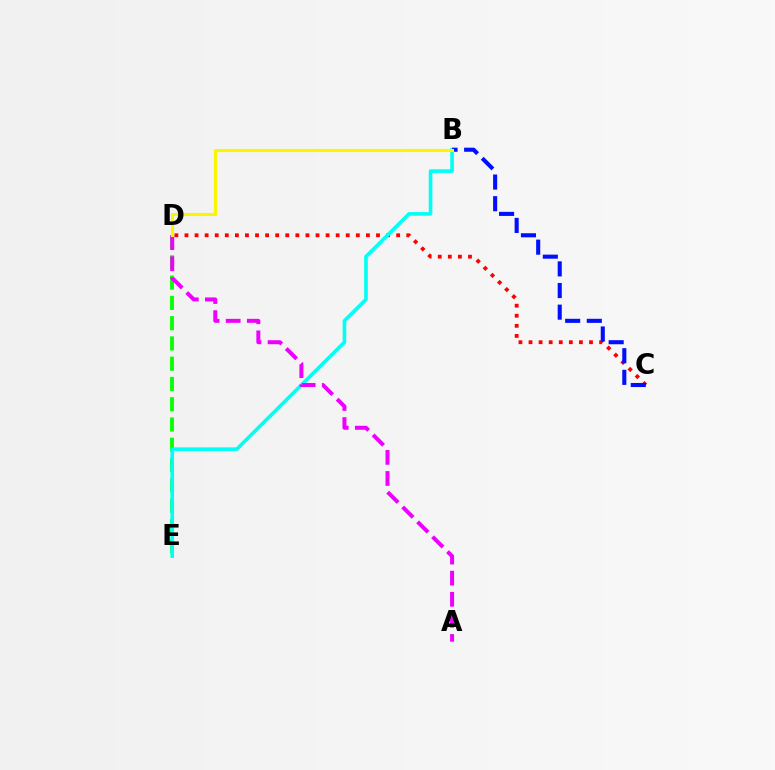{('D', 'E'): [{'color': '#08ff00', 'line_style': 'dashed', 'thickness': 2.75}], ('C', 'D'): [{'color': '#ff0000', 'line_style': 'dotted', 'thickness': 2.74}], ('B', 'E'): [{'color': '#00fff6', 'line_style': 'solid', 'thickness': 2.61}], ('B', 'C'): [{'color': '#0010ff', 'line_style': 'dashed', 'thickness': 2.94}], ('A', 'D'): [{'color': '#ee00ff', 'line_style': 'dashed', 'thickness': 2.87}], ('B', 'D'): [{'color': '#fcf500', 'line_style': 'solid', 'thickness': 2.24}]}